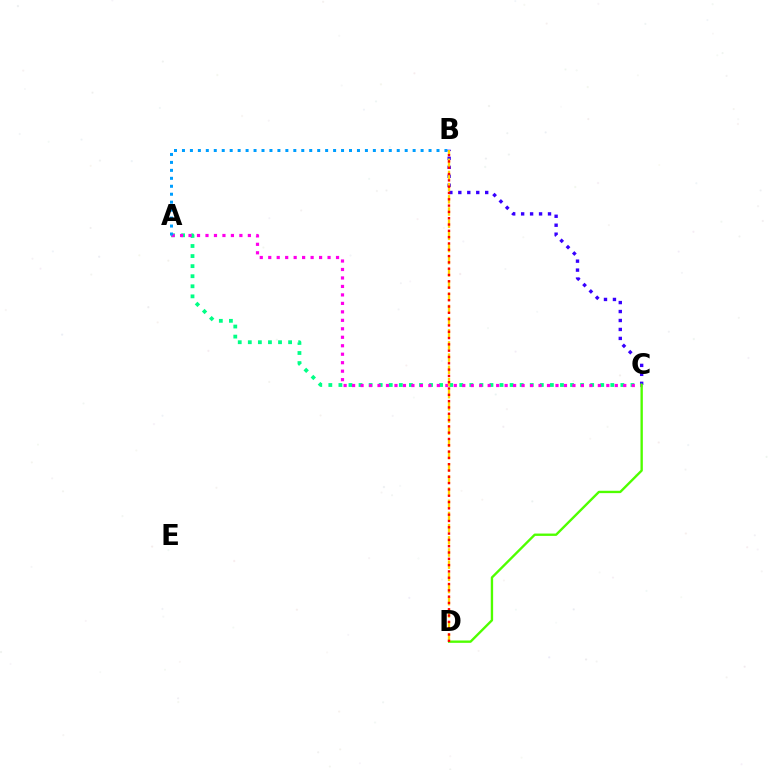{('B', 'C'): [{'color': '#3700ff', 'line_style': 'dotted', 'thickness': 2.43}], ('A', 'C'): [{'color': '#00ff86', 'line_style': 'dotted', 'thickness': 2.74}, {'color': '#ff00ed', 'line_style': 'dotted', 'thickness': 2.3}], ('C', 'D'): [{'color': '#4fff00', 'line_style': 'solid', 'thickness': 1.7}], ('B', 'D'): [{'color': '#ffd500', 'line_style': 'dashed', 'thickness': 1.65}, {'color': '#ff0000', 'line_style': 'dotted', 'thickness': 1.71}], ('A', 'B'): [{'color': '#009eff', 'line_style': 'dotted', 'thickness': 2.16}]}